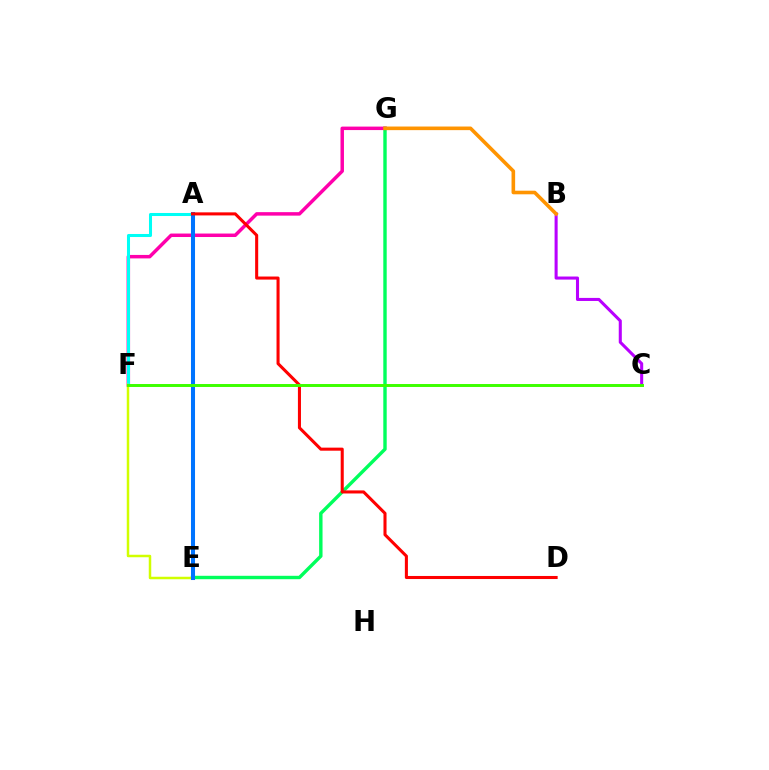{('E', 'G'): [{'color': '#00ff5c', 'line_style': 'solid', 'thickness': 2.45}], ('F', 'G'): [{'color': '#ff00ac', 'line_style': 'solid', 'thickness': 2.5}], ('A', 'F'): [{'color': '#00fff6', 'line_style': 'solid', 'thickness': 2.19}], ('A', 'E'): [{'color': '#2500ff', 'line_style': 'solid', 'thickness': 1.61}, {'color': '#0074ff', 'line_style': 'solid', 'thickness': 2.91}], ('E', 'F'): [{'color': '#d1ff00', 'line_style': 'solid', 'thickness': 1.79}], ('B', 'C'): [{'color': '#b900ff', 'line_style': 'solid', 'thickness': 2.2}], ('B', 'G'): [{'color': '#ff9400', 'line_style': 'solid', 'thickness': 2.6}], ('A', 'D'): [{'color': '#ff0000', 'line_style': 'solid', 'thickness': 2.2}], ('C', 'F'): [{'color': '#3dff00', 'line_style': 'solid', 'thickness': 2.12}]}